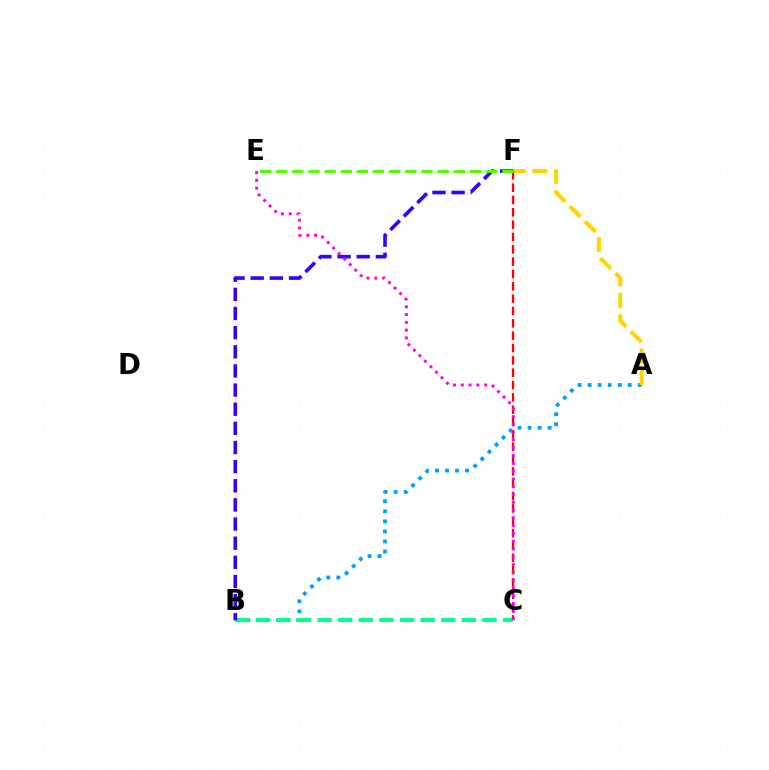{('A', 'B'): [{'color': '#009eff', 'line_style': 'dotted', 'thickness': 2.73}], ('A', 'F'): [{'color': '#ffd500', 'line_style': 'dashed', 'thickness': 2.92}], ('B', 'C'): [{'color': '#00ff86', 'line_style': 'dashed', 'thickness': 2.8}], ('C', 'F'): [{'color': '#ff0000', 'line_style': 'dashed', 'thickness': 1.68}], ('B', 'F'): [{'color': '#3700ff', 'line_style': 'dashed', 'thickness': 2.6}], ('E', 'F'): [{'color': '#4fff00', 'line_style': 'dashed', 'thickness': 2.2}], ('C', 'E'): [{'color': '#ff00ed', 'line_style': 'dotted', 'thickness': 2.12}]}